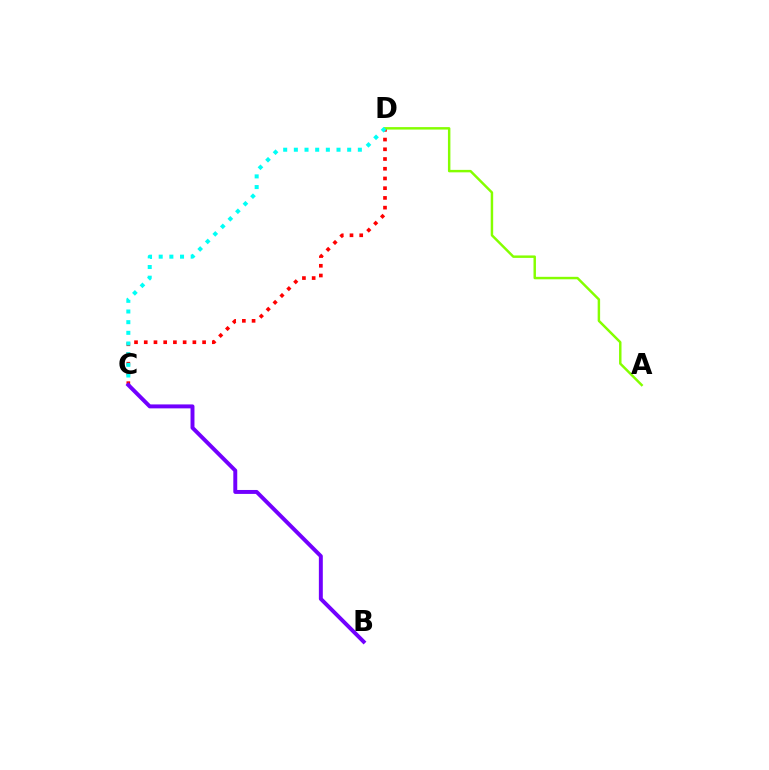{('C', 'D'): [{'color': '#ff0000', 'line_style': 'dotted', 'thickness': 2.64}, {'color': '#00fff6', 'line_style': 'dotted', 'thickness': 2.9}], ('A', 'D'): [{'color': '#84ff00', 'line_style': 'solid', 'thickness': 1.77}], ('B', 'C'): [{'color': '#7200ff', 'line_style': 'solid', 'thickness': 2.84}]}